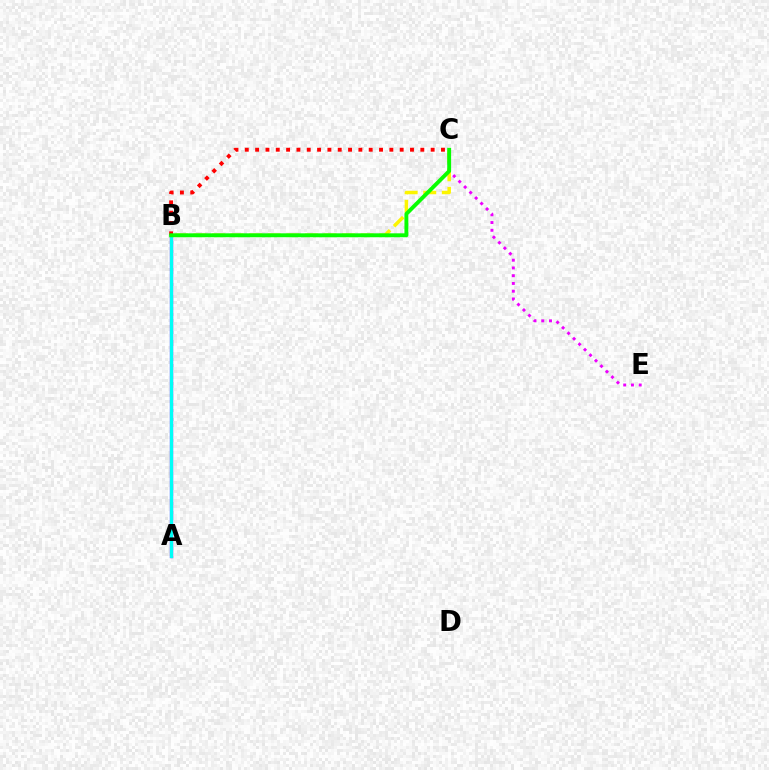{('A', 'B'): [{'color': '#0010ff', 'line_style': 'solid', 'thickness': 2.37}, {'color': '#00fff6', 'line_style': 'solid', 'thickness': 2.21}], ('C', 'E'): [{'color': '#ee00ff', 'line_style': 'dotted', 'thickness': 2.11}], ('B', 'C'): [{'color': '#fcf500', 'line_style': 'dashed', 'thickness': 2.52}, {'color': '#ff0000', 'line_style': 'dotted', 'thickness': 2.81}, {'color': '#08ff00', 'line_style': 'solid', 'thickness': 2.8}]}